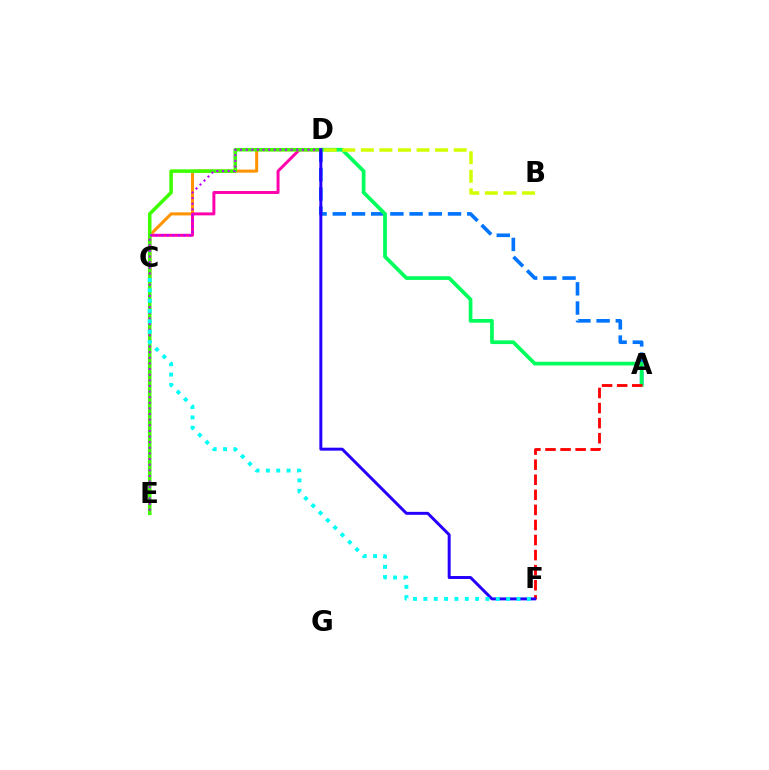{('A', 'D'): [{'color': '#0074ff', 'line_style': 'dashed', 'thickness': 2.61}, {'color': '#00ff5c', 'line_style': 'solid', 'thickness': 2.67}], ('C', 'D'): [{'color': '#ff9400', 'line_style': 'solid', 'thickness': 2.19}, {'color': '#ff00ac', 'line_style': 'solid', 'thickness': 2.14}], ('A', 'F'): [{'color': '#ff0000', 'line_style': 'dashed', 'thickness': 2.05}], ('D', 'E'): [{'color': '#3dff00', 'line_style': 'solid', 'thickness': 2.55}, {'color': '#b900ff', 'line_style': 'dotted', 'thickness': 1.53}], ('B', 'D'): [{'color': '#d1ff00', 'line_style': 'dashed', 'thickness': 2.52}], ('D', 'F'): [{'color': '#2500ff', 'line_style': 'solid', 'thickness': 2.13}], ('C', 'F'): [{'color': '#00fff6', 'line_style': 'dotted', 'thickness': 2.81}]}